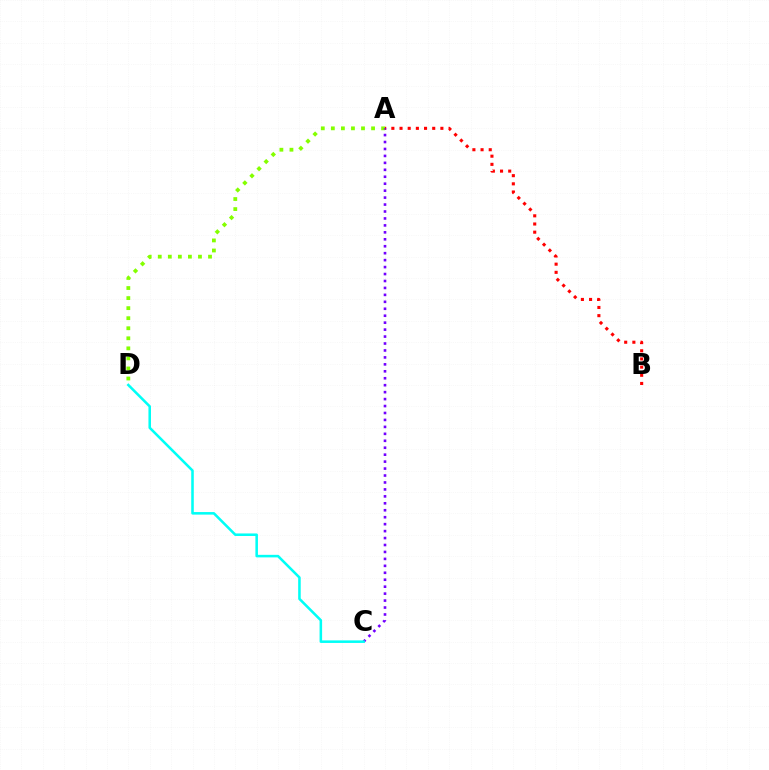{('A', 'D'): [{'color': '#84ff00', 'line_style': 'dotted', 'thickness': 2.73}], ('A', 'B'): [{'color': '#ff0000', 'line_style': 'dotted', 'thickness': 2.22}], ('A', 'C'): [{'color': '#7200ff', 'line_style': 'dotted', 'thickness': 1.89}], ('C', 'D'): [{'color': '#00fff6', 'line_style': 'solid', 'thickness': 1.84}]}